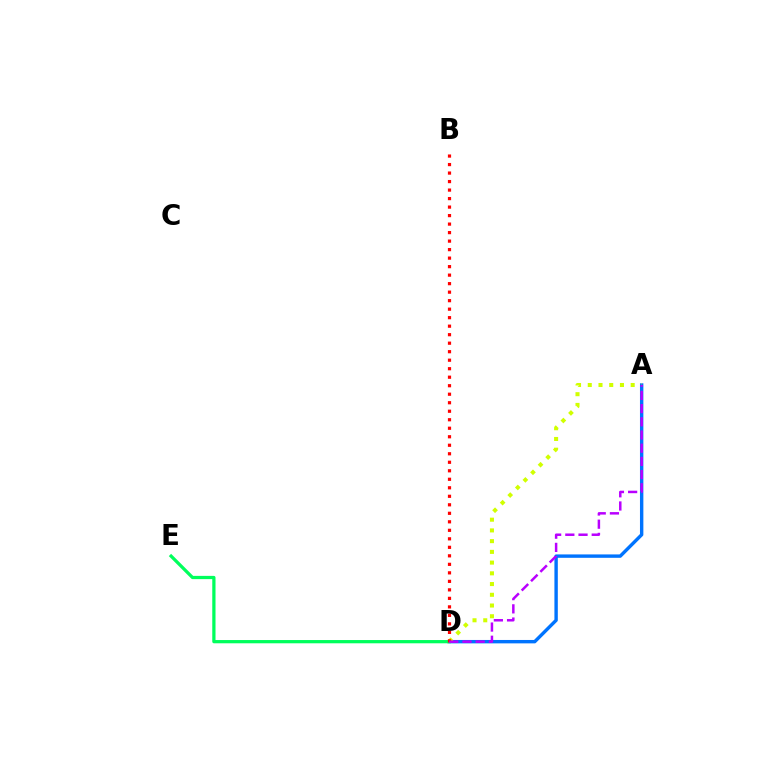{('A', 'D'): [{'color': '#0074ff', 'line_style': 'solid', 'thickness': 2.44}, {'color': '#d1ff00', 'line_style': 'dotted', 'thickness': 2.92}, {'color': '#b900ff', 'line_style': 'dashed', 'thickness': 1.79}], ('D', 'E'): [{'color': '#00ff5c', 'line_style': 'solid', 'thickness': 2.34}], ('B', 'D'): [{'color': '#ff0000', 'line_style': 'dotted', 'thickness': 2.31}]}